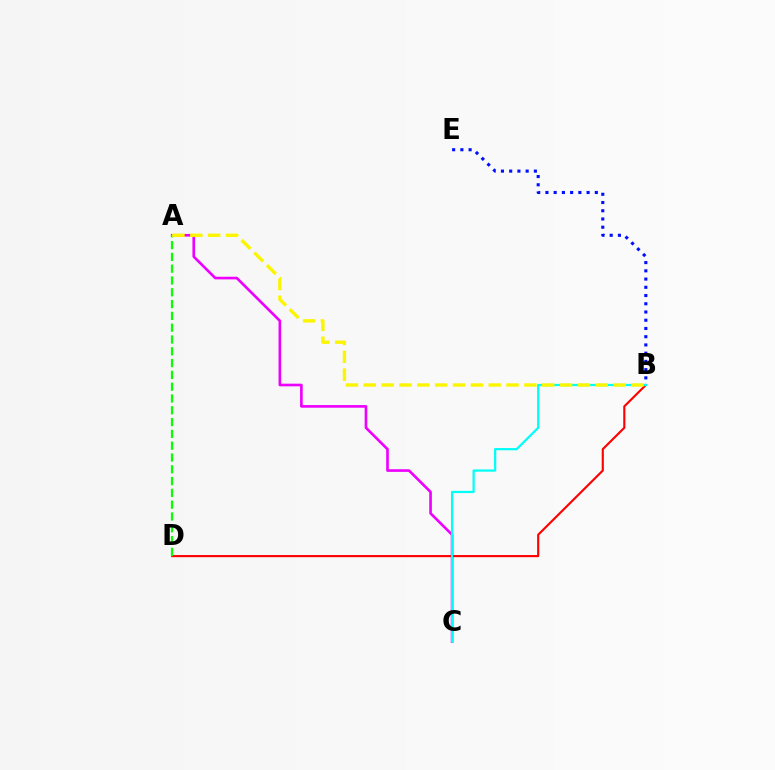{('A', 'C'): [{'color': '#ee00ff', 'line_style': 'solid', 'thickness': 1.9}], ('B', 'D'): [{'color': '#ff0000', 'line_style': 'solid', 'thickness': 1.54}], ('B', 'E'): [{'color': '#0010ff', 'line_style': 'dotted', 'thickness': 2.24}], ('B', 'C'): [{'color': '#00fff6', 'line_style': 'solid', 'thickness': 1.61}], ('A', 'D'): [{'color': '#08ff00', 'line_style': 'dashed', 'thickness': 1.6}], ('A', 'B'): [{'color': '#fcf500', 'line_style': 'dashed', 'thickness': 2.42}]}